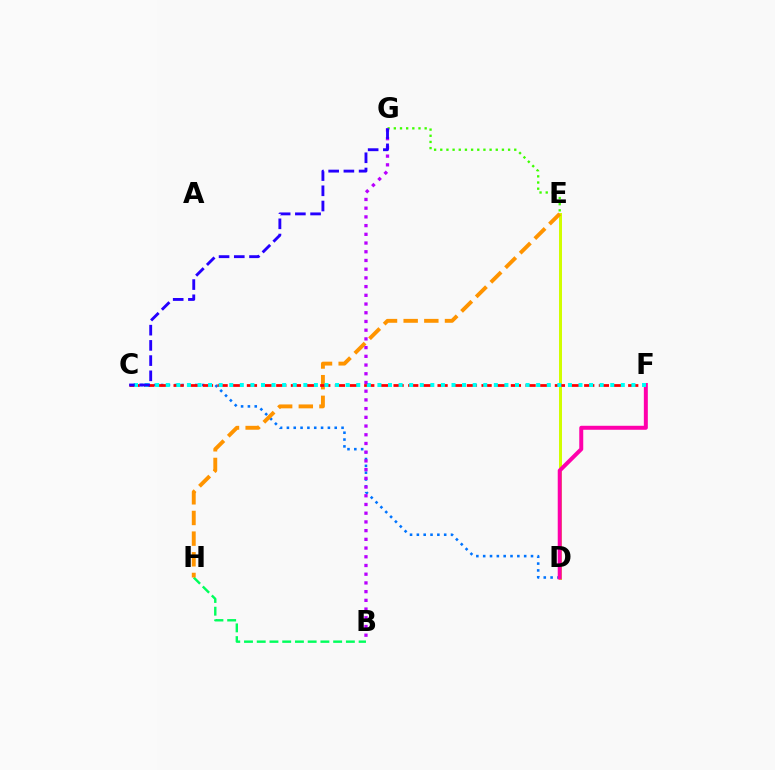{('E', 'G'): [{'color': '#3dff00', 'line_style': 'dotted', 'thickness': 1.68}], ('B', 'H'): [{'color': '#00ff5c', 'line_style': 'dashed', 'thickness': 1.73}], ('D', 'E'): [{'color': '#d1ff00', 'line_style': 'solid', 'thickness': 2.15}], ('C', 'D'): [{'color': '#0074ff', 'line_style': 'dotted', 'thickness': 1.86}], ('E', 'H'): [{'color': '#ff9400', 'line_style': 'dashed', 'thickness': 2.81}], ('C', 'F'): [{'color': '#ff0000', 'line_style': 'dashed', 'thickness': 1.99}, {'color': '#00fff6', 'line_style': 'dotted', 'thickness': 2.88}], ('D', 'F'): [{'color': '#ff00ac', 'line_style': 'solid', 'thickness': 2.87}], ('B', 'G'): [{'color': '#b900ff', 'line_style': 'dotted', 'thickness': 2.37}], ('C', 'G'): [{'color': '#2500ff', 'line_style': 'dashed', 'thickness': 2.07}]}